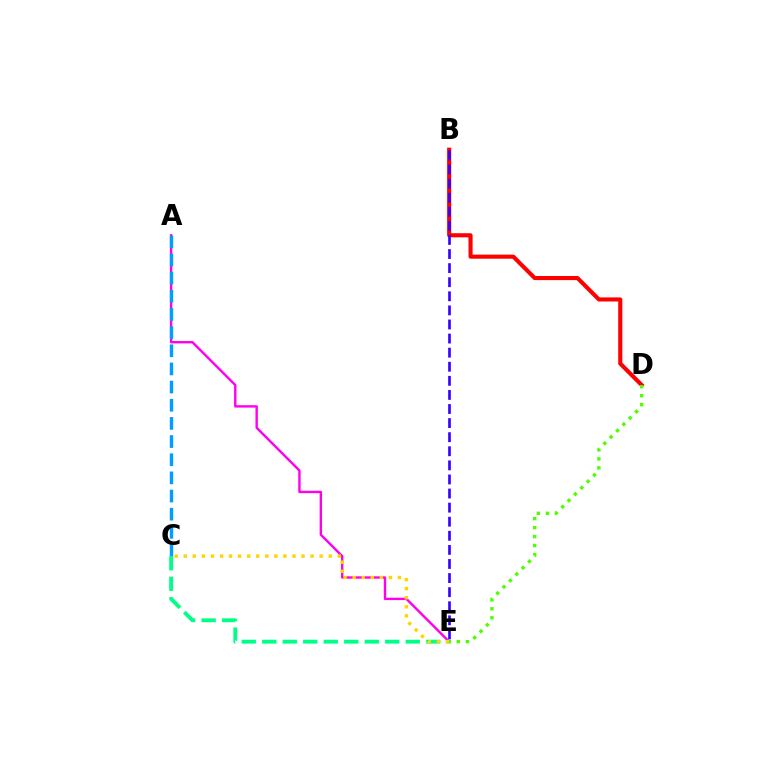{('A', 'E'): [{'color': '#ff00ed', 'line_style': 'solid', 'thickness': 1.73}], ('A', 'C'): [{'color': '#009eff', 'line_style': 'dashed', 'thickness': 2.47}], ('B', 'D'): [{'color': '#ff0000', 'line_style': 'solid', 'thickness': 2.95}], ('D', 'E'): [{'color': '#4fff00', 'line_style': 'dotted', 'thickness': 2.44}], ('C', 'E'): [{'color': '#00ff86', 'line_style': 'dashed', 'thickness': 2.79}, {'color': '#ffd500', 'line_style': 'dotted', 'thickness': 2.46}], ('B', 'E'): [{'color': '#3700ff', 'line_style': 'dashed', 'thickness': 1.91}]}